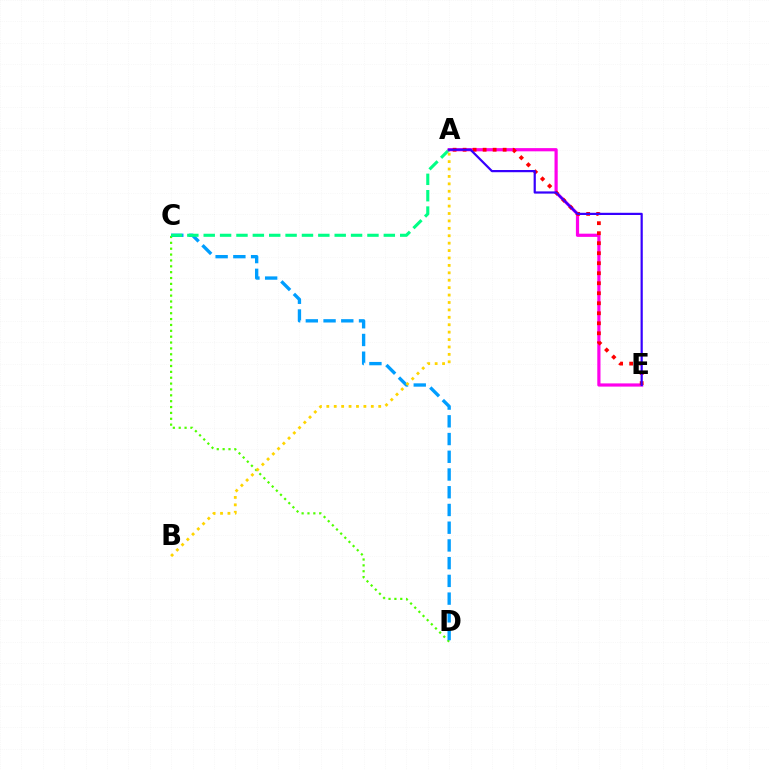{('C', 'D'): [{'color': '#4fff00', 'line_style': 'dotted', 'thickness': 1.59}, {'color': '#009eff', 'line_style': 'dashed', 'thickness': 2.41}], ('A', 'C'): [{'color': '#00ff86', 'line_style': 'dashed', 'thickness': 2.22}], ('A', 'E'): [{'color': '#ff00ed', 'line_style': 'solid', 'thickness': 2.31}, {'color': '#ff0000', 'line_style': 'dotted', 'thickness': 2.72}, {'color': '#3700ff', 'line_style': 'solid', 'thickness': 1.59}], ('A', 'B'): [{'color': '#ffd500', 'line_style': 'dotted', 'thickness': 2.01}]}